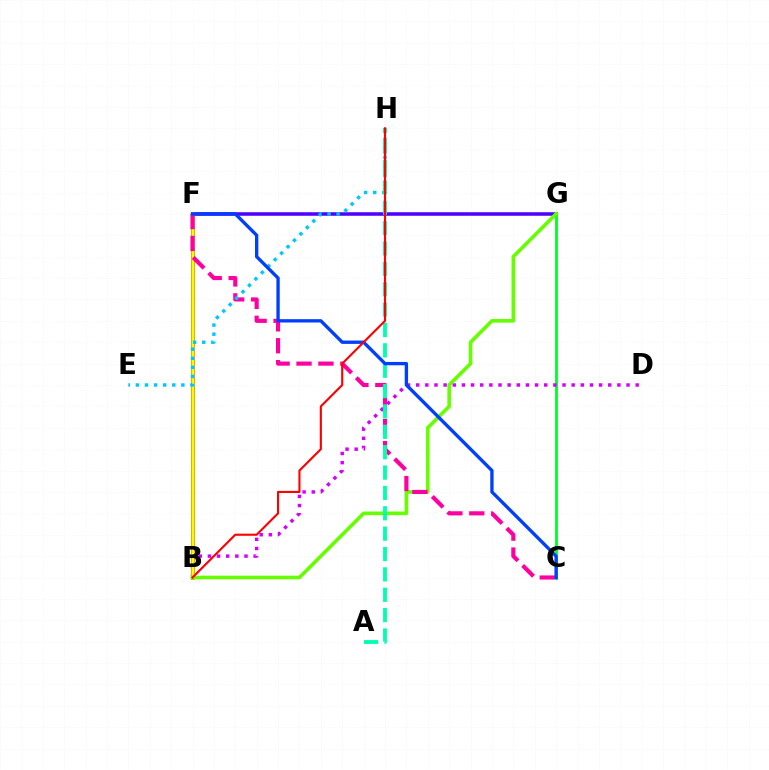{('F', 'G'): [{'color': '#4f00ff', 'line_style': 'solid', 'thickness': 2.55}], ('C', 'G'): [{'color': '#00ff27', 'line_style': 'solid', 'thickness': 2.04}], ('B', 'D'): [{'color': '#d600ff', 'line_style': 'dotted', 'thickness': 2.48}], ('B', 'F'): [{'color': '#ff8800', 'line_style': 'solid', 'thickness': 2.88}, {'color': '#eeff00', 'line_style': 'solid', 'thickness': 1.78}], ('B', 'G'): [{'color': '#66ff00', 'line_style': 'solid', 'thickness': 2.61}], ('C', 'F'): [{'color': '#ff00a0', 'line_style': 'dashed', 'thickness': 2.98}, {'color': '#003fff', 'line_style': 'solid', 'thickness': 2.4}], ('E', 'H'): [{'color': '#00c7ff', 'line_style': 'dotted', 'thickness': 2.47}], ('A', 'H'): [{'color': '#00ffaf', 'line_style': 'dashed', 'thickness': 2.77}], ('B', 'H'): [{'color': '#ff0000', 'line_style': 'solid', 'thickness': 1.53}]}